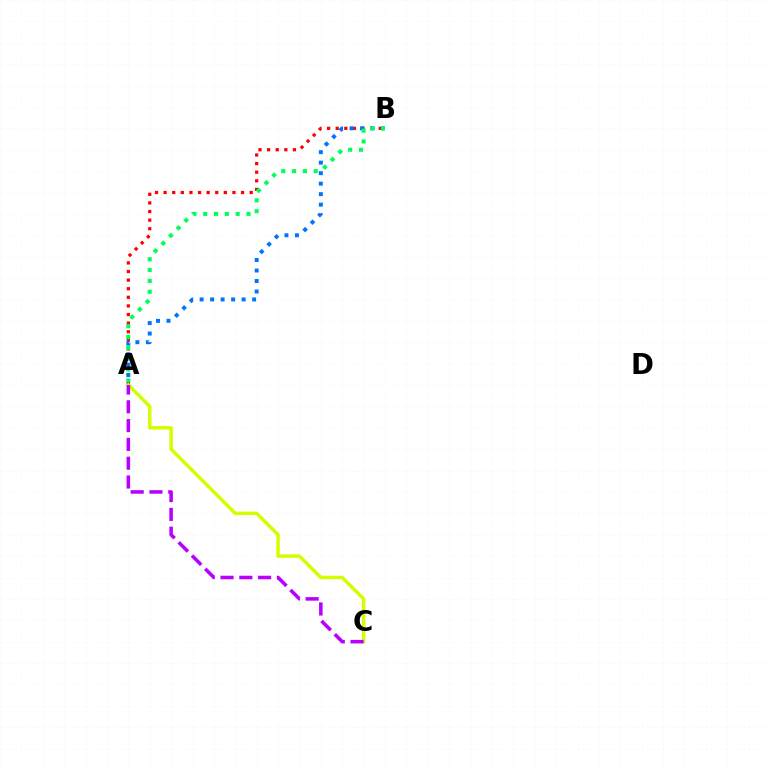{('A', 'B'): [{'color': '#ff0000', 'line_style': 'dotted', 'thickness': 2.34}, {'color': '#0074ff', 'line_style': 'dotted', 'thickness': 2.85}, {'color': '#00ff5c', 'line_style': 'dotted', 'thickness': 2.94}], ('A', 'C'): [{'color': '#d1ff00', 'line_style': 'solid', 'thickness': 2.5}, {'color': '#b900ff', 'line_style': 'dashed', 'thickness': 2.55}]}